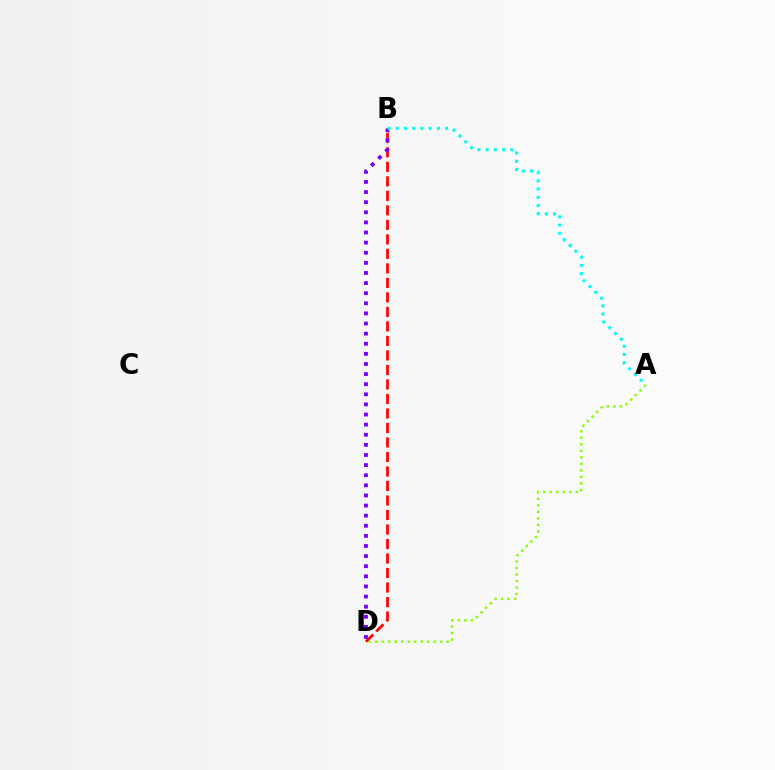{('A', 'D'): [{'color': '#84ff00', 'line_style': 'dotted', 'thickness': 1.77}], ('B', 'D'): [{'color': '#ff0000', 'line_style': 'dashed', 'thickness': 1.97}, {'color': '#7200ff', 'line_style': 'dotted', 'thickness': 2.75}], ('A', 'B'): [{'color': '#00fff6', 'line_style': 'dotted', 'thickness': 2.23}]}